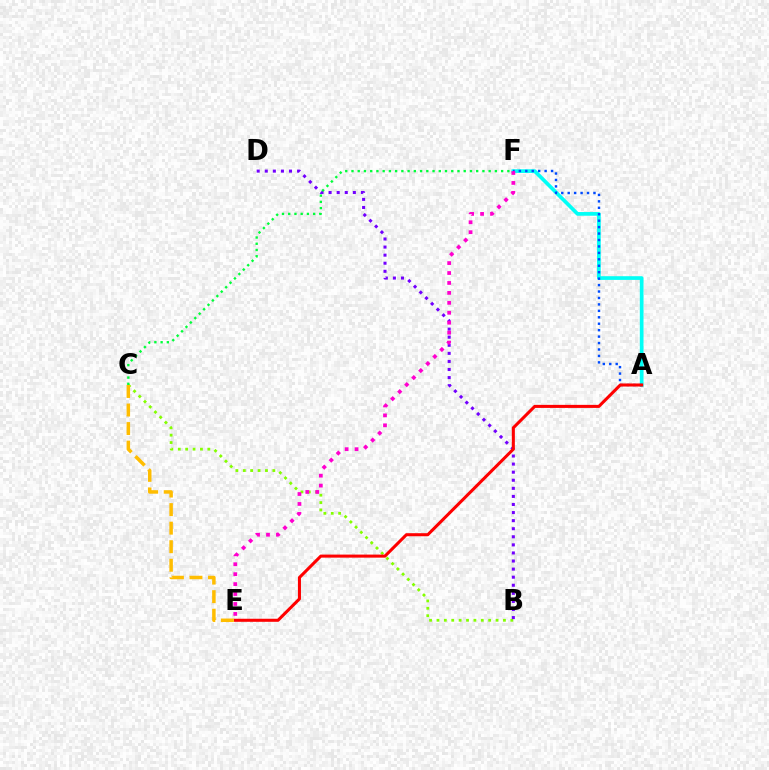{('B', 'C'): [{'color': '#84ff00', 'line_style': 'dotted', 'thickness': 2.01}], ('A', 'F'): [{'color': '#00fff6', 'line_style': 'solid', 'thickness': 2.66}, {'color': '#004bff', 'line_style': 'dotted', 'thickness': 1.75}], ('B', 'D'): [{'color': '#7200ff', 'line_style': 'dotted', 'thickness': 2.19}], ('C', 'F'): [{'color': '#00ff39', 'line_style': 'dotted', 'thickness': 1.69}], ('A', 'E'): [{'color': '#ff0000', 'line_style': 'solid', 'thickness': 2.2}], ('E', 'F'): [{'color': '#ff00cf', 'line_style': 'dotted', 'thickness': 2.7}], ('C', 'E'): [{'color': '#ffbd00', 'line_style': 'dashed', 'thickness': 2.52}]}